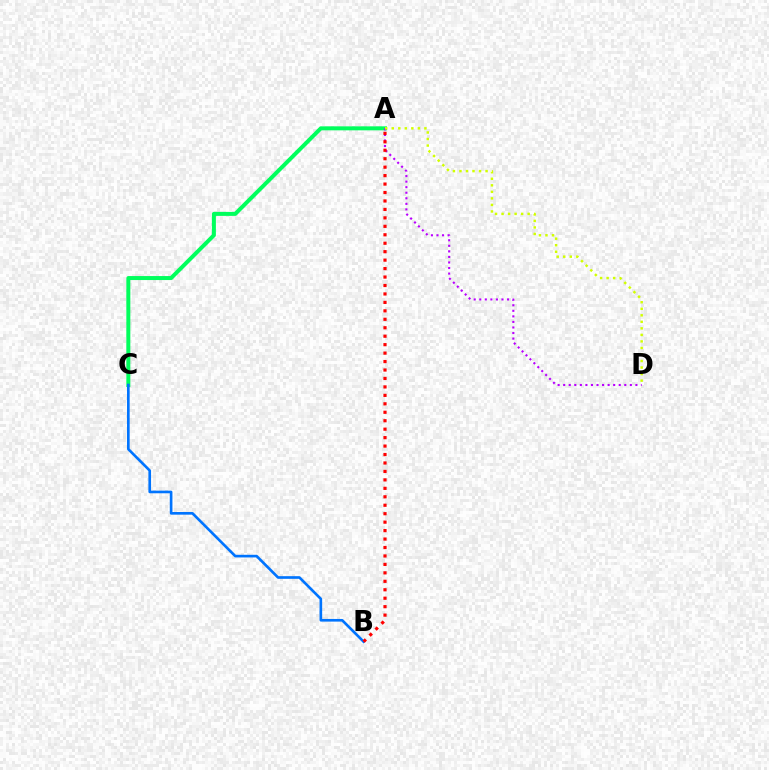{('A', 'C'): [{'color': '#00ff5c', 'line_style': 'solid', 'thickness': 2.88}], ('A', 'D'): [{'color': '#b900ff', 'line_style': 'dotted', 'thickness': 1.51}, {'color': '#d1ff00', 'line_style': 'dotted', 'thickness': 1.77}], ('B', 'C'): [{'color': '#0074ff', 'line_style': 'solid', 'thickness': 1.91}], ('A', 'B'): [{'color': '#ff0000', 'line_style': 'dotted', 'thickness': 2.3}]}